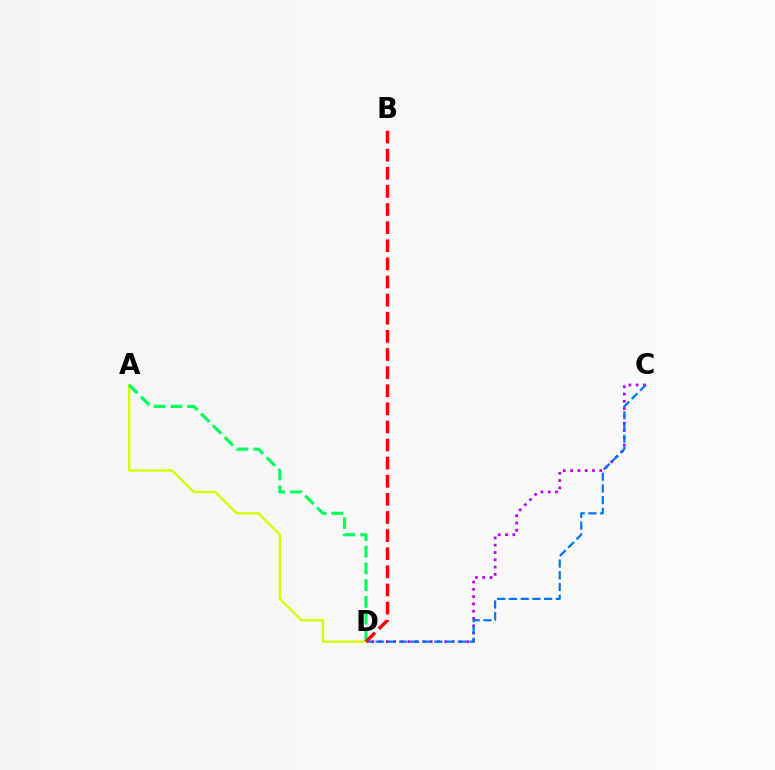{('C', 'D'): [{'color': '#b900ff', 'line_style': 'dotted', 'thickness': 1.98}, {'color': '#0074ff', 'line_style': 'dashed', 'thickness': 1.59}], ('A', 'D'): [{'color': '#d1ff00', 'line_style': 'solid', 'thickness': 1.68}, {'color': '#00ff5c', 'line_style': 'dashed', 'thickness': 2.27}], ('B', 'D'): [{'color': '#ff0000', 'line_style': 'dashed', 'thickness': 2.46}]}